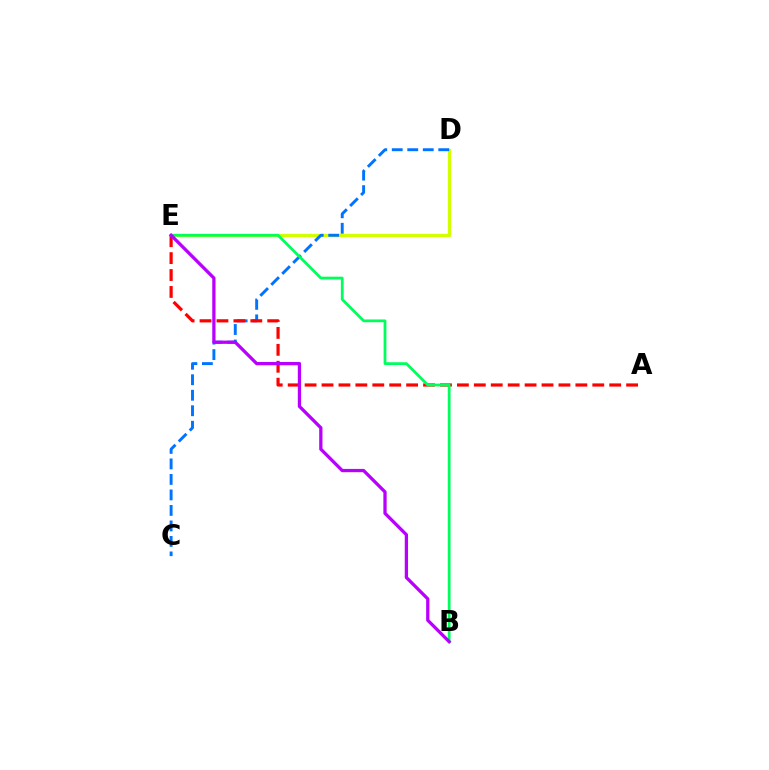{('D', 'E'): [{'color': '#d1ff00', 'line_style': 'solid', 'thickness': 2.38}], ('C', 'D'): [{'color': '#0074ff', 'line_style': 'dashed', 'thickness': 2.11}], ('A', 'E'): [{'color': '#ff0000', 'line_style': 'dashed', 'thickness': 2.3}], ('B', 'E'): [{'color': '#00ff5c', 'line_style': 'solid', 'thickness': 2.0}, {'color': '#b900ff', 'line_style': 'solid', 'thickness': 2.36}]}